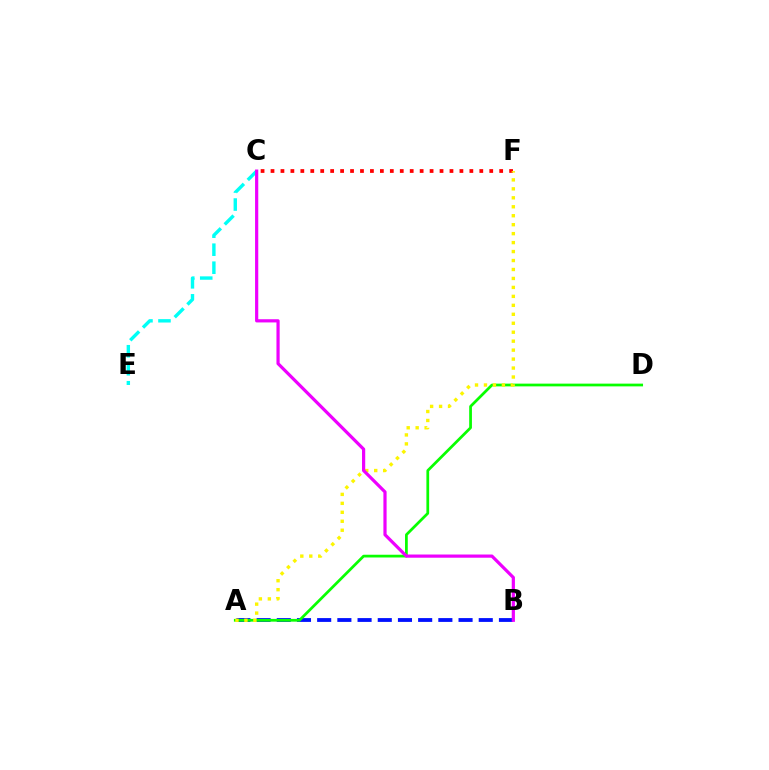{('C', 'F'): [{'color': '#ff0000', 'line_style': 'dotted', 'thickness': 2.7}], ('A', 'B'): [{'color': '#0010ff', 'line_style': 'dashed', 'thickness': 2.74}], ('A', 'D'): [{'color': '#08ff00', 'line_style': 'solid', 'thickness': 1.98}], ('C', 'E'): [{'color': '#00fff6', 'line_style': 'dashed', 'thickness': 2.45}], ('A', 'F'): [{'color': '#fcf500', 'line_style': 'dotted', 'thickness': 2.43}], ('B', 'C'): [{'color': '#ee00ff', 'line_style': 'solid', 'thickness': 2.3}]}